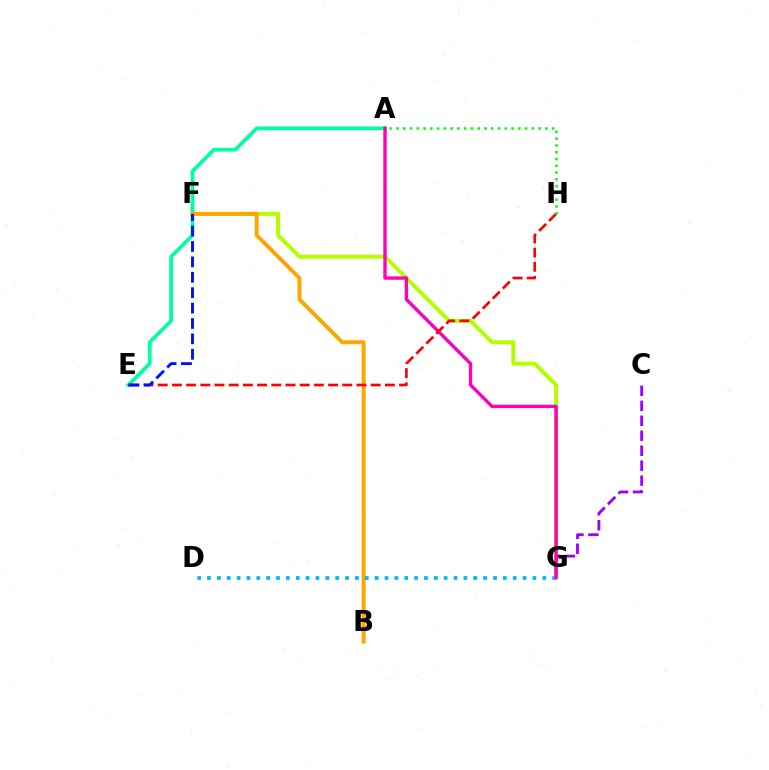{('A', 'E'): [{'color': '#00ff9d', 'line_style': 'solid', 'thickness': 2.69}], ('F', 'G'): [{'color': '#b3ff00', 'line_style': 'solid', 'thickness': 2.9}], ('C', 'G'): [{'color': '#9b00ff', 'line_style': 'dashed', 'thickness': 2.03}], ('B', 'F'): [{'color': '#ffa500', 'line_style': 'solid', 'thickness': 2.85}], ('D', 'G'): [{'color': '#00b5ff', 'line_style': 'dotted', 'thickness': 2.68}], ('A', 'G'): [{'color': '#ff00bd', 'line_style': 'solid', 'thickness': 2.43}], ('E', 'H'): [{'color': '#ff0000', 'line_style': 'dashed', 'thickness': 1.93}], ('E', 'F'): [{'color': '#0010ff', 'line_style': 'dashed', 'thickness': 2.09}], ('A', 'H'): [{'color': '#08ff00', 'line_style': 'dotted', 'thickness': 1.84}]}